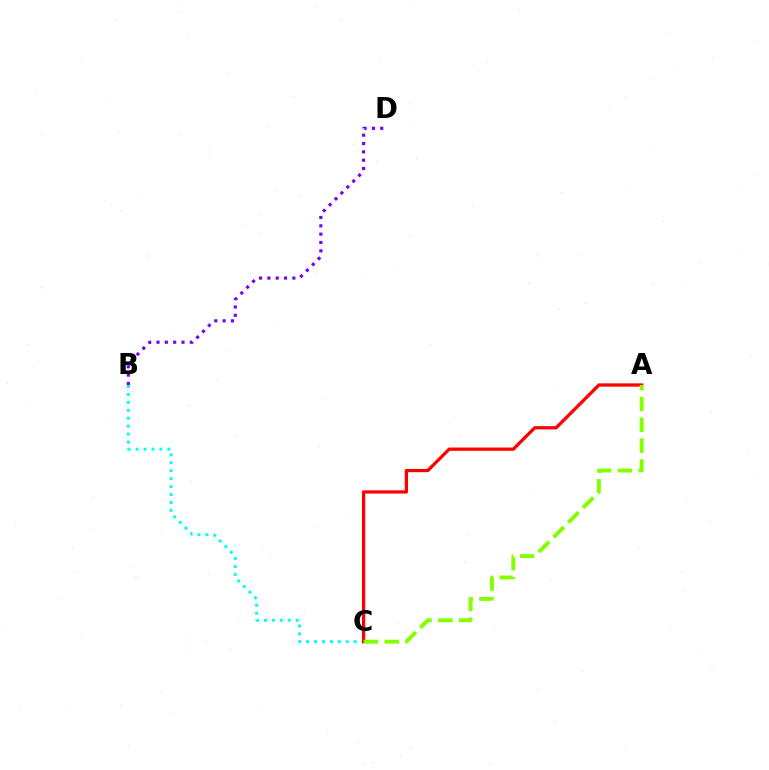{('B', 'C'): [{'color': '#00fff6', 'line_style': 'dotted', 'thickness': 2.16}], ('A', 'C'): [{'color': '#ff0000', 'line_style': 'solid', 'thickness': 2.35}, {'color': '#84ff00', 'line_style': 'dashed', 'thickness': 2.83}], ('B', 'D'): [{'color': '#7200ff', 'line_style': 'dotted', 'thickness': 2.26}]}